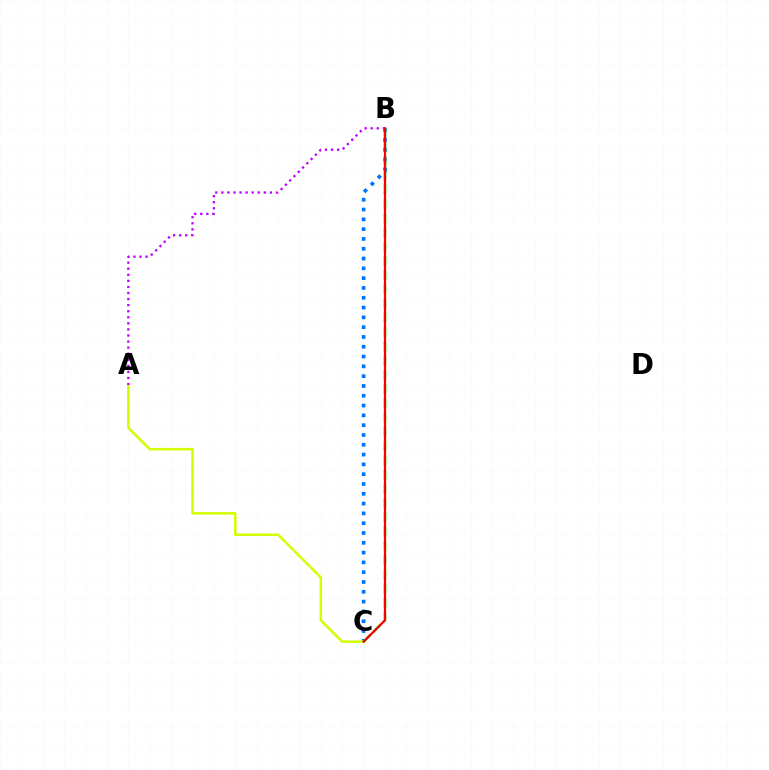{('B', 'C'): [{'color': '#0074ff', 'line_style': 'dotted', 'thickness': 2.66}, {'color': '#00ff5c', 'line_style': 'dashed', 'thickness': 1.94}, {'color': '#ff0000', 'line_style': 'solid', 'thickness': 1.6}], ('A', 'C'): [{'color': '#d1ff00', 'line_style': 'solid', 'thickness': 1.81}], ('A', 'B'): [{'color': '#b900ff', 'line_style': 'dotted', 'thickness': 1.65}]}